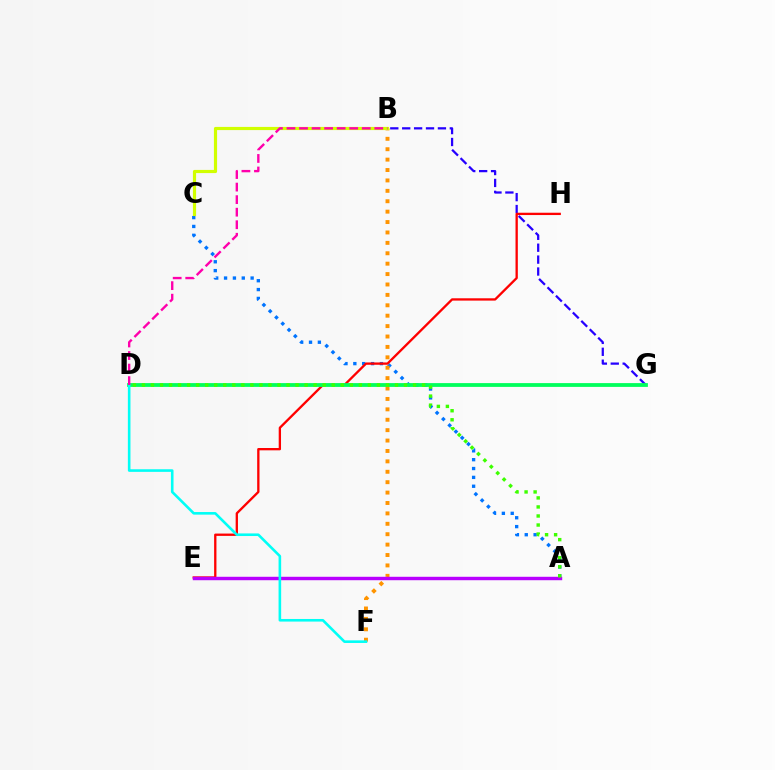{('A', 'C'): [{'color': '#0074ff', 'line_style': 'dotted', 'thickness': 2.41}], ('B', 'G'): [{'color': '#2500ff', 'line_style': 'dashed', 'thickness': 1.62}], ('E', 'H'): [{'color': '#ff0000', 'line_style': 'solid', 'thickness': 1.67}], ('B', 'F'): [{'color': '#ff9400', 'line_style': 'dotted', 'thickness': 2.83}], ('B', 'C'): [{'color': '#d1ff00', 'line_style': 'solid', 'thickness': 2.28}], ('D', 'G'): [{'color': '#00ff5c', 'line_style': 'solid', 'thickness': 2.73}], ('A', 'E'): [{'color': '#b900ff', 'line_style': 'solid', 'thickness': 2.47}], ('D', 'F'): [{'color': '#00fff6', 'line_style': 'solid', 'thickness': 1.88}], ('A', 'D'): [{'color': '#3dff00', 'line_style': 'dotted', 'thickness': 2.46}], ('B', 'D'): [{'color': '#ff00ac', 'line_style': 'dashed', 'thickness': 1.7}]}